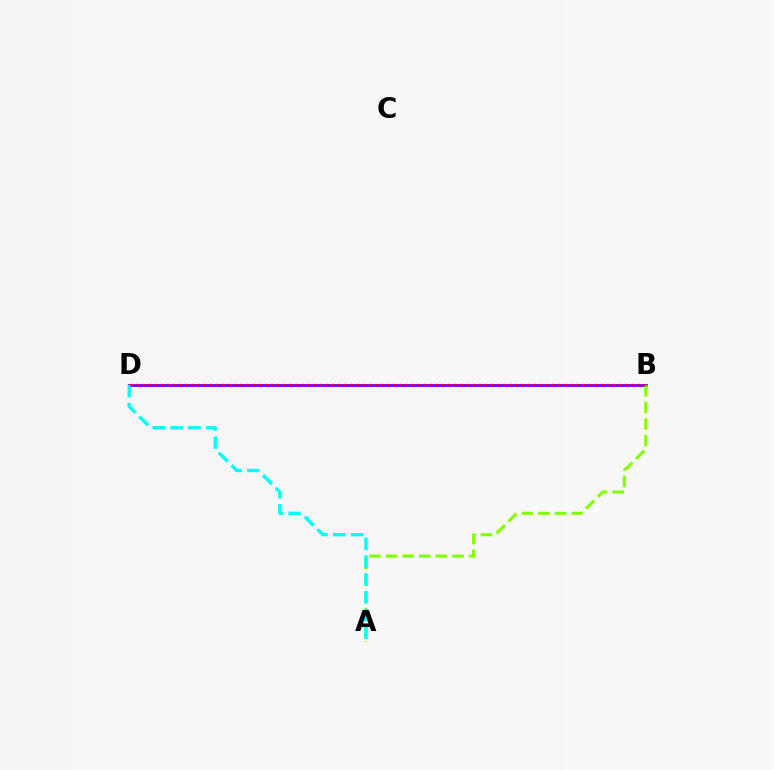{('B', 'D'): [{'color': '#7200ff', 'line_style': 'solid', 'thickness': 2.03}, {'color': '#ff0000', 'line_style': 'dotted', 'thickness': 1.66}], ('A', 'B'): [{'color': '#84ff00', 'line_style': 'dashed', 'thickness': 2.26}], ('A', 'D'): [{'color': '#00fff6', 'line_style': 'dashed', 'thickness': 2.42}]}